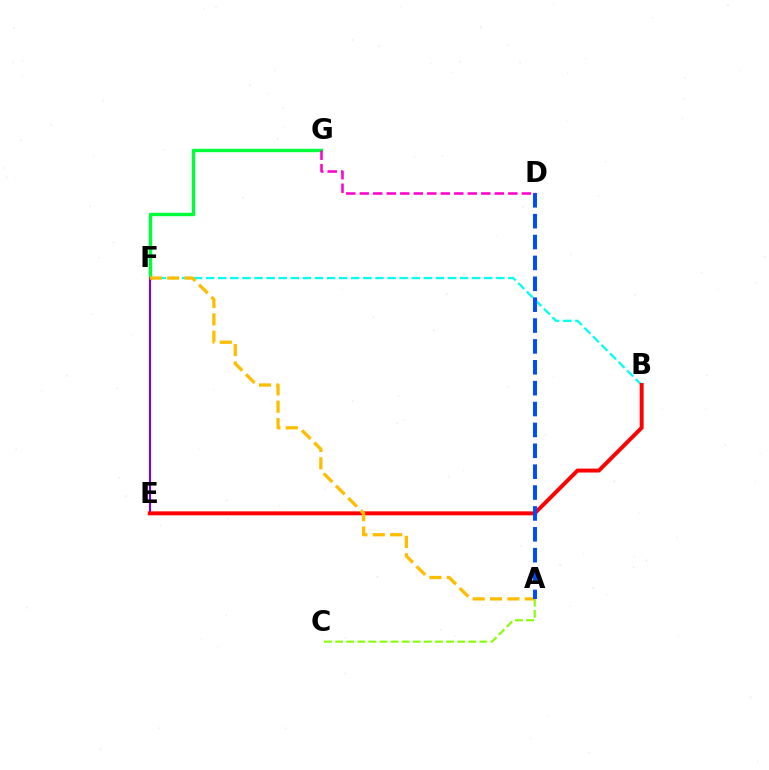{('B', 'F'): [{'color': '#00fff6', 'line_style': 'dashed', 'thickness': 1.64}], ('F', 'G'): [{'color': '#00ff39', 'line_style': 'solid', 'thickness': 2.44}], ('A', 'C'): [{'color': '#84ff00', 'line_style': 'dashed', 'thickness': 1.51}], ('E', 'F'): [{'color': '#7200ff', 'line_style': 'solid', 'thickness': 1.51}], ('B', 'E'): [{'color': '#ff0000', 'line_style': 'solid', 'thickness': 2.84}], ('A', 'F'): [{'color': '#ffbd00', 'line_style': 'dashed', 'thickness': 2.36}], ('A', 'D'): [{'color': '#004bff', 'line_style': 'dashed', 'thickness': 2.84}], ('D', 'G'): [{'color': '#ff00cf', 'line_style': 'dashed', 'thickness': 1.83}]}